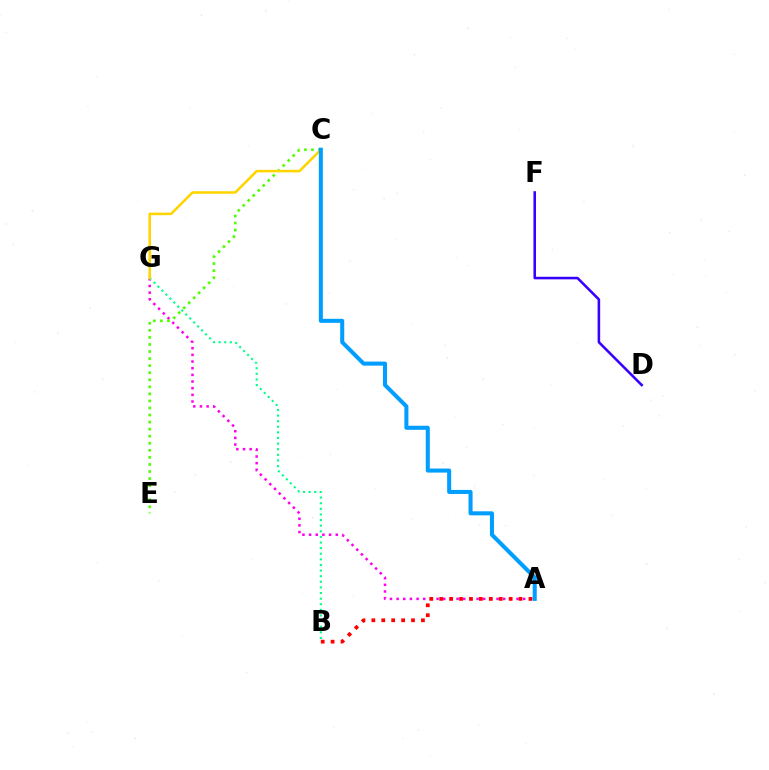{('A', 'G'): [{'color': '#ff00ed', 'line_style': 'dotted', 'thickness': 1.81}], ('C', 'E'): [{'color': '#4fff00', 'line_style': 'dotted', 'thickness': 1.92}], ('B', 'G'): [{'color': '#00ff86', 'line_style': 'dotted', 'thickness': 1.53}], ('A', 'B'): [{'color': '#ff0000', 'line_style': 'dotted', 'thickness': 2.69}], ('D', 'F'): [{'color': '#3700ff', 'line_style': 'solid', 'thickness': 1.85}], ('C', 'G'): [{'color': '#ffd500', 'line_style': 'solid', 'thickness': 1.84}], ('A', 'C'): [{'color': '#009eff', 'line_style': 'solid', 'thickness': 2.91}]}